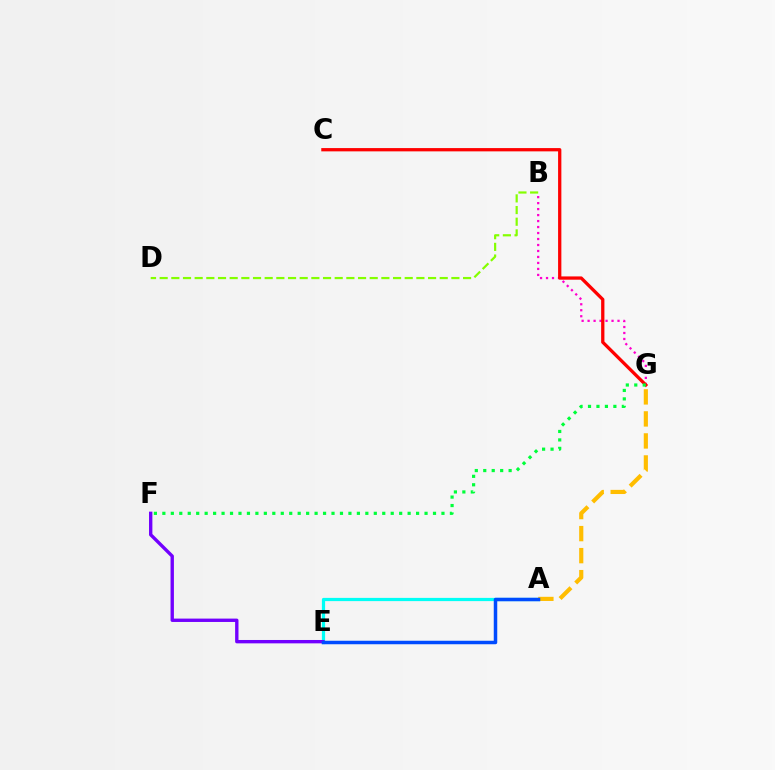{('A', 'E'): [{'color': '#00fff6', 'line_style': 'solid', 'thickness': 2.32}, {'color': '#004bff', 'line_style': 'solid', 'thickness': 2.51}], ('B', 'D'): [{'color': '#84ff00', 'line_style': 'dashed', 'thickness': 1.59}], ('A', 'G'): [{'color': '#ffbd00', 'line_style': 'dashed', 'thickness': 2.99}], ('B', 'G'): [{'color': '#ff00cf', 'line_style': 'dotted', 'thickness': 1.63}], ('C', 'G'): [{'color': '#ff0000', 'line_style': 'solid', 'thickness': 2.36}], ('E', 'F'): [{'color': '#7200ff', 'line_style': 'solid', 'thickness': 2.42}], ('F', 'G'): [{'color': '#00ff39', 'line_style': 'dotted', 'thickness': 2.3}]}